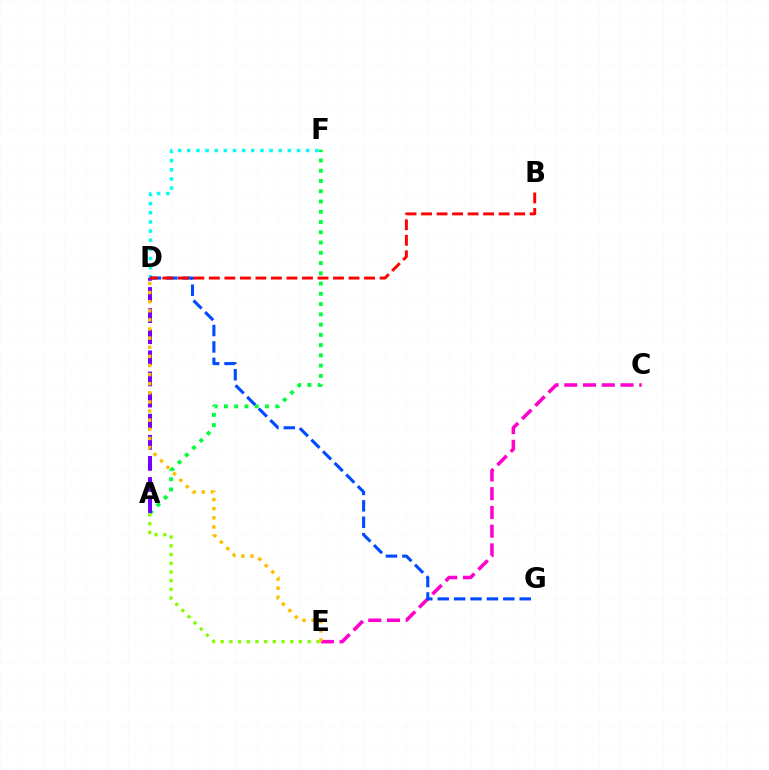{('A', 'F'): [{'color': '#00ff39', 'line_style': 'dotted', 'thickness': 2.79}], ('C', 'E'): [{'color': '#ff00cf', 'line_style': 'dashed', 'thickness': 2.55}], ('D', 'F'): [{'color': '#00fff6', 'line_style': 'dotted', 'thickness': 2.48}], ('D', 'G'): [{'color': '#004bff', 'line_style': 'dashed', 'thickness': 2.23}], ('A', 'E'): [{'color': '#84ff00', 'line_style': 'dotted', 'thickness': 2.36}], ('A', 'D'): [{'color': '#7200ff', 'line_style': 'dashed', 'thickness': 2.87}], ('B', 'D'): [{'color': '#ff0000', 'line_style': 'dashed', 'thickness': 2.11}], ('D', 'E'): [{'color': '#ffbd00', 'line_style': 'dotted', 'thickness': 2.48}]}